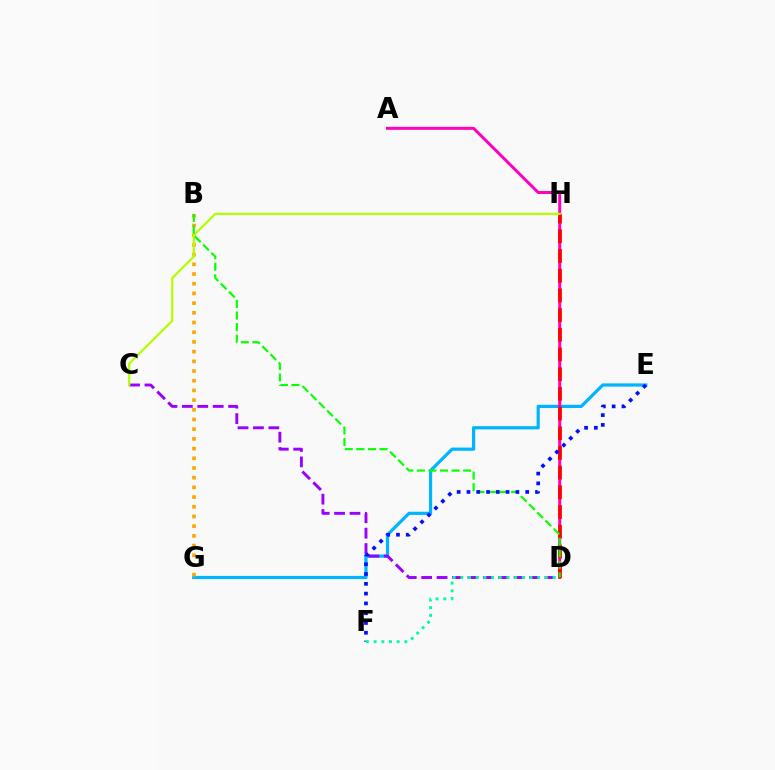{('E', 'G'): [{'color': '#00b5ff', 'line_style': 'solid', 'thickness': 2.31}], ('C', 'D'): [{'color': '#9b00ff', 'line_style': 'dashed', 'thickness': 2.09}], ('A', 'D'): [{'color': '#ff00bd', 'line_style': 'solid', 'thickness': 2.15}], ('D', 'H'): [{'color': '#ff0000', 'line_style': 'dashed', 'thickness': 2.68}], ('B', 'G'): [{'color': '#ffa500', 'line_style': 'dotted', 'thickness': 2.64}], ('C', 'H'): [{'color': '#b3ff00', 'line_style': 'solid', 'thickness': 1.61}], ('B', 'D'): [{'color': '#08ff00', 'line_style': 'dashed', 'thickness': 1.57}], ('E', 'F'): [{'color': '#0010ff', 'line_style': 'dotted', 'thickness': 2.66}], ('D', 'F'): [{'color': '#00ff9d', 'line_style': 'dotted', 'thickness': 2.09}]}